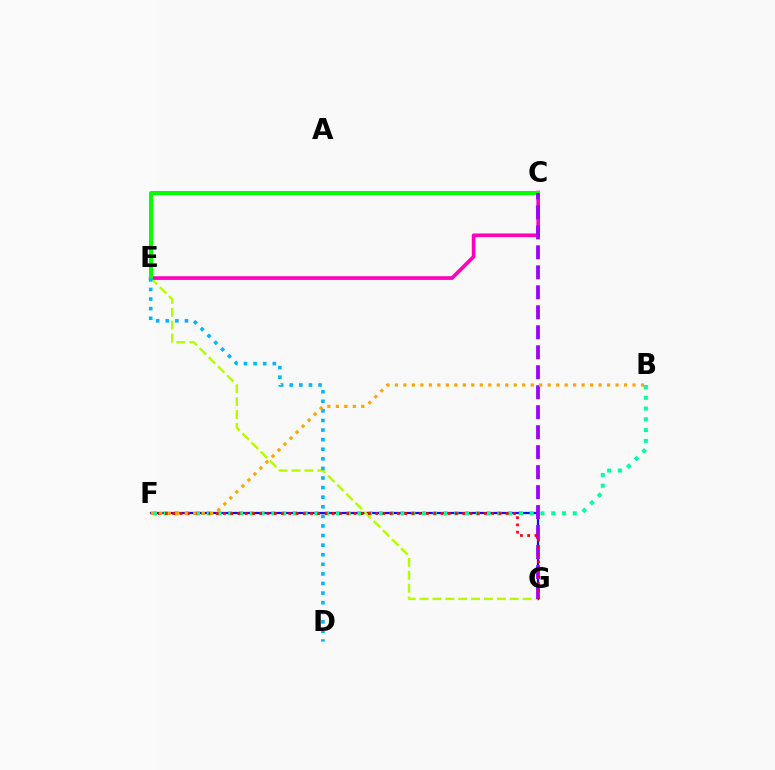{('F', 'G'): [{'color': '#0010ff', 'line_style': 'solid', 'thickness': 1.6}, {'color': '#ff0000', 'line_style': 'dotted', 'thickness': 1.97}], ('E', 'G'): [{'color': '#b3ff00', 'line_style': 'dashed', 'thickness': 1.75}], ('C', 'E'): [{'color': '#ff00bd', 'line_style': 'solid', 'thickness': 2.63}, {'color': '#08ff00', 'line_style': 'solid', 'thickness': 2.89}], ('B', 'F'): [{'color': '#00ff9d', 'line_style': 'dotted', 'thickness': 2.92}, {'color': '#ffa500', 'line_style': 'dotted', 'thickness': 2.31}], ('C', 'G'): [{'color': '#9b00ff', 'line_style': 'dashed', 'thickness': 2.71}], ('D', 'E'): [{'color': '#00b5ff', 'line_style': 'dotted', 'thickness': 2.61}]}